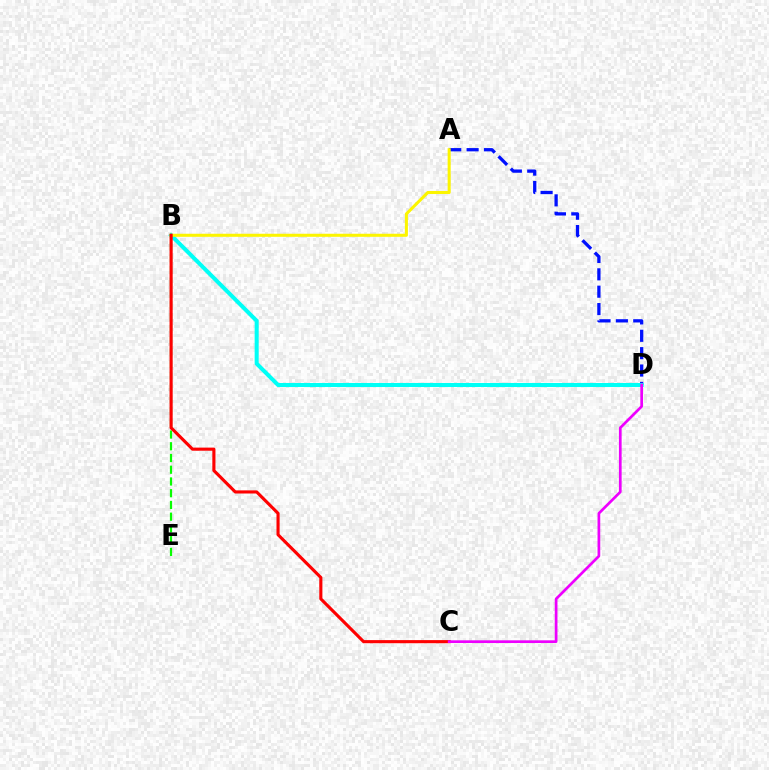{('A', 'D'): [{'color': '#0010ff', 'line_style': 'dashed', 'thickness': 2.36}], ('B', 'E'): [{'color': '#08ff00', 'line_style': 'dashed', 'thickness': 1.59}], ('B', 'D'): [{'color': '#00fff6', 'line_style': 'solid', 'thickness': 2.9}], ('A', 'B'): [{'color': '#fcf500', 'line_style': 'solid', 'thickness': 2.19}], ('B', 'C'): [{'color': '#ff0000', 'line_style': 'solid', 'thickness': 2.25}], ('C', 'D'): [{'color': '#ee00ff', 'line_style': 'solid', 'thickness': 1.95}]}